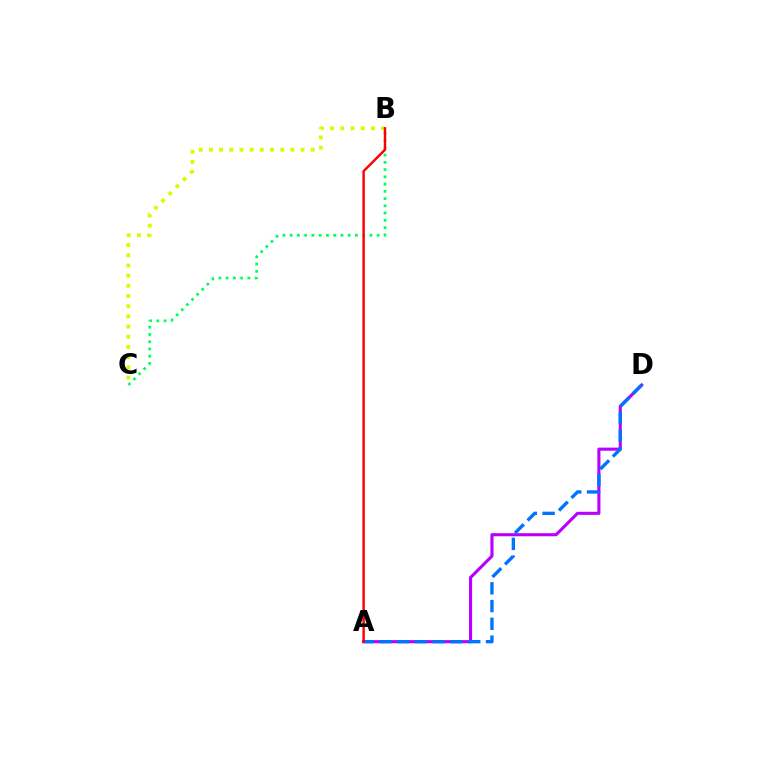{('A', 'D'): [{'color': '#b900ff', 'line_style': 'solid', 'thickness': 2.23}, {'color': '#0074ff', 'line_style': 'dashed', 'thickness': 2.41}], ('B', 'C'): [{'color': '#00ff5c', 'line_style': 'dotted', 'thickness': 1.97}, {'color': '#d1ff00', 'line_style': 'dotted', 'thickness': 2.77}], ('A', 'B'): [{'color': '#ff0000', 'line_style': 'solid', 'thickness': 1.75}]}